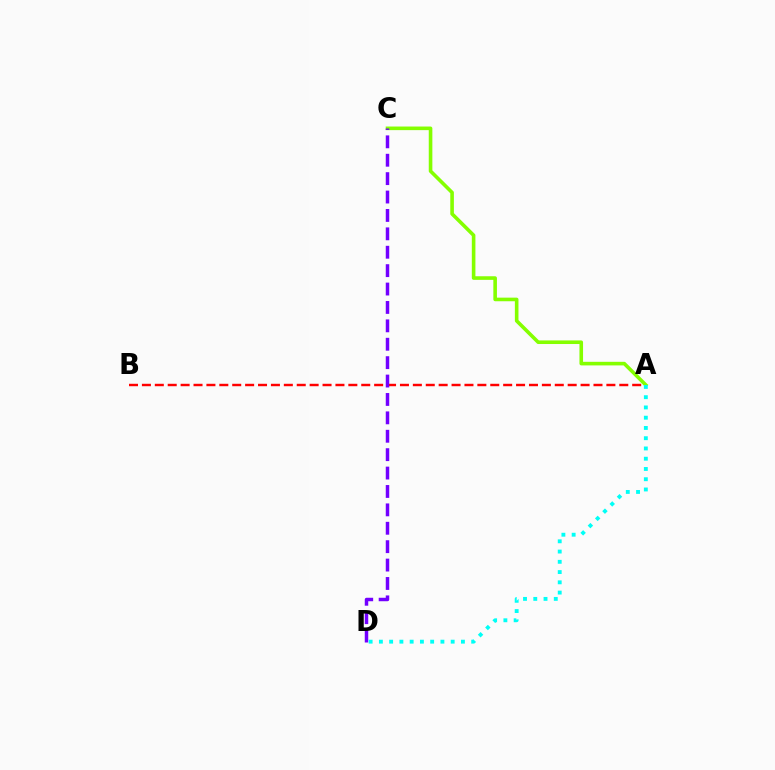{('A', 'B'): [{'color': '#ff0000', 'line_style': 'dashed', 'thickness': 1.75}], ('A', 'C'): [{'color': '#84ff00', 'line_style': 'solid', 'thickness': 2.59}], ('C', 'D'): [{'color': '#7200ff', 'line_style': 'dashed', 'thickness': 2.5}], ('A', 'D'): [{'color': '#00fff6', 'line_style': 'dotted', 'thickness': 2.79}]}